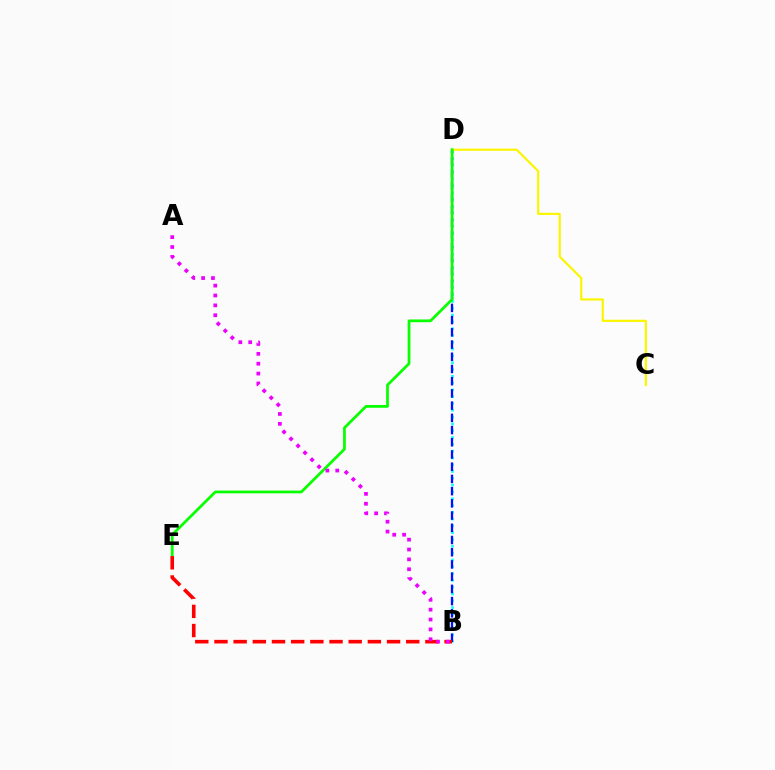{('B', 'D'): [{'color': '#00fff6', 'line_style': 'dotted', 'thickness': 1.85}, {'color': '#0010ff', 'line_style': 'dashed', 'thickness': 1.66}], ('C', 'D'): [{'color': '#fcf500', 'line_style': 'solid', 'thickness': 1.58}], ('D', 'E'): [{'color': '#08ff00', 'line_style': 'solid', 'thickness': 1.98}], ('B', 'E'): [{'color': '#ff0000', 'line_style': 'dashed', 'thickness': 2.6}], ('A', 'B'): [{'color': '#ee00ff', 'line_style': 'dotted', 'thickness': 2.68}]}